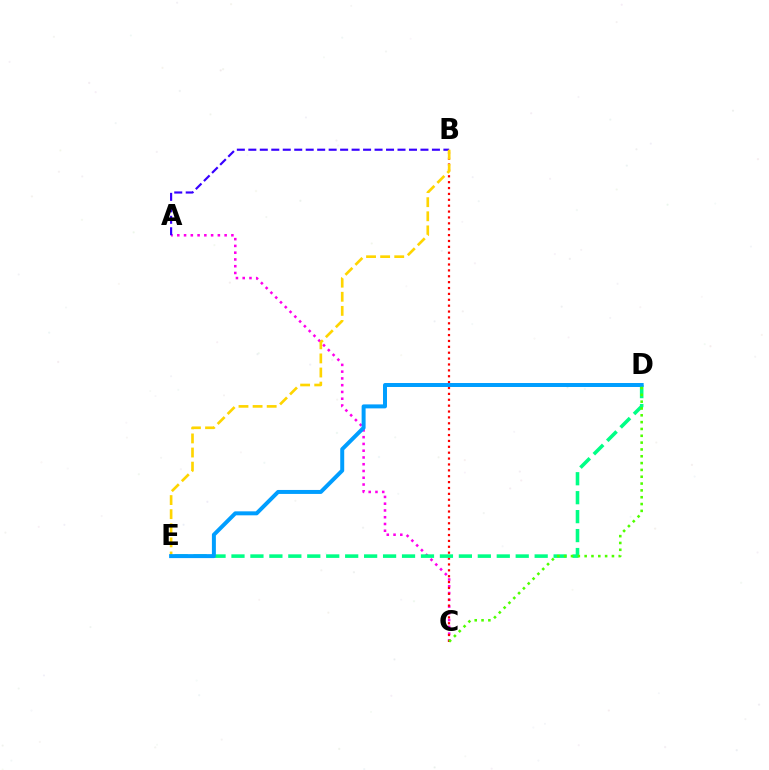{('A', 'C'): [{'color': '#ff00ed', 'line_style': 'dotted', 'thickness': 1.84}], ('B', 'C'): [{'color': '#ff0000', 'line_style': 'dotted', 'thickness': 1.6}], ('D', 'E'): [{'color': '#00ff86', 'line_style': 'dashed', 'thickness': 2.57}, {'color': '#009eff', 'line_style': 'solid', 'thickness': 2.86}], ('A', 'B'): [{'color': '#3700ff', 'line_style': 'dashed', 'thickness': 1.56}], ('B', 'E'): [{'color': '#ffd500', 'line_style': 'dashed', 'thickness': 1.92}], ('C', 'D'): [{'color': '#4fff00', 'line_style': 'dotted', 'thickness': 1.85}]}